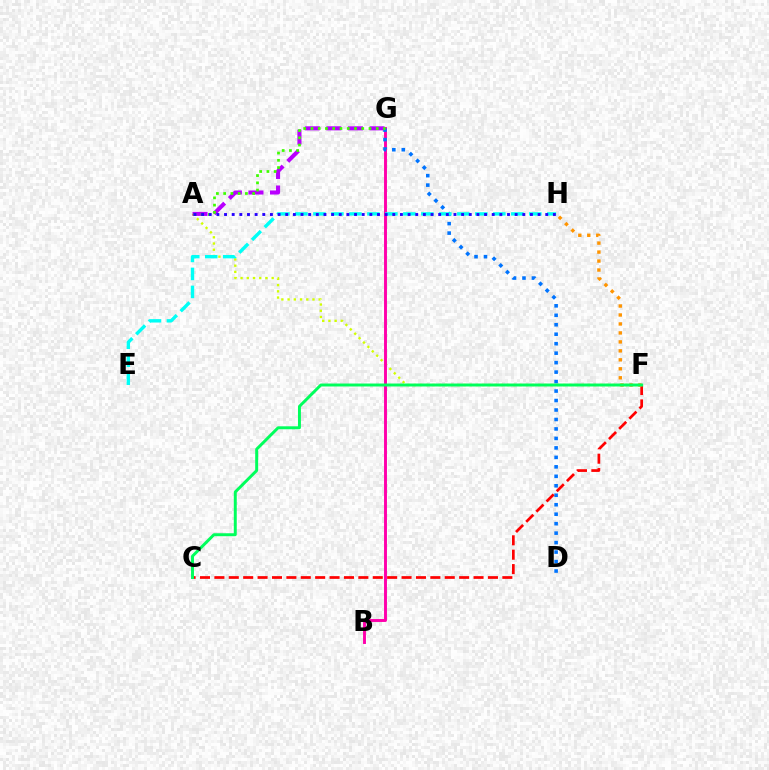{('A', 'F'): [{'color': '#d1ff00', 'line_style': 'dotted', 'thickness': 1.69}], ('B', 'G'): [{'color': '#ff00ac', 'line_style': 'solid', 'thickness': 2.1}], ('A', 'G'): [{'color': '#b900ff', 'line_style': 'dashed', 'thickness': 2.93}, {'color': '#3dff00', 'line_style': 'dotted', 'thickness': 1.97}], ('D', 'G'): [{'color': '#0074ff', 'line_style': 'dotted', 'thickness': 2.57}], ('C', 'F'): [{'color': '#ff0000', 'line_style': 'dashed', 'thickness': 1.96}, {'color': '#00ff5c', 'line_style': 'solid', 'thickness': 2.12}], ('F', 'H'): [{'color': '#ff9400', 'line_style': 'dotted', 'thickness': 2.44}], ('E', 'H'): [{'color': '#00fff6', 'line_style': 'dashed', 'thickness': 2.44}], ('A', 'H'): [{'color': '#2500ff', 'line_style': 'dotted', 'thickness': 2.08}]}